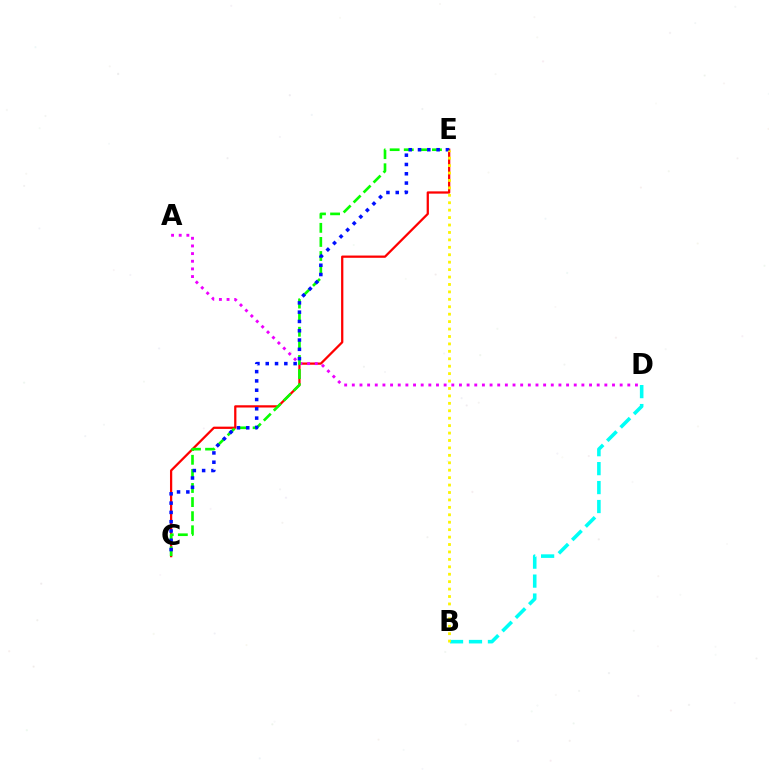{('C', 'E'): [{'color': '#ff0000', 'line_style': 'solid', 'thickness': 1.63}, {'color': '#08ff00', 'line_style': 'dashed', 'thickness': 1.92}, {'color': '#0010ff', 'line_style': 'dotted', 'thickness': 2.53}], ('A', 'D'): [{'color': '#ee00ff', 'line_style': 'dotted', 'thickness': 2.08}], ('B', 'D'): [{'color': '#00fff6', 'line_style': 'dashed', 'thickness': 2.57}], ('B', 'E'): [{'color': '#fcf500', 'line_style': 'dotted', 'thickness': 2.02}]}